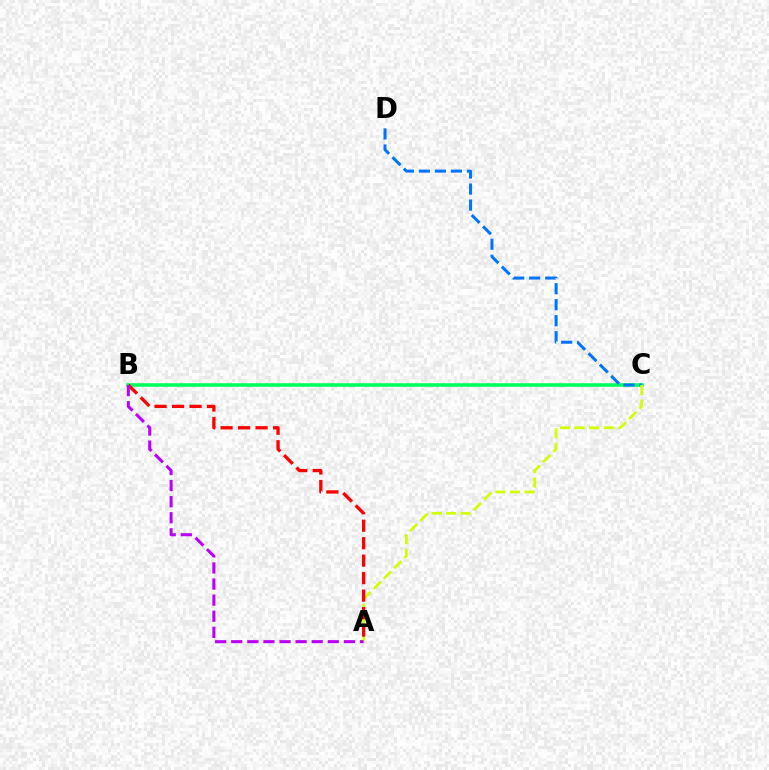{('B', 'C'): [{'color': '#00ff5c', 'line_style': 'solid', 'thickness': 2.55}], ('C', 'D'): [{'color': '#0074ff', 'line_style': 'dashed', 'thickness': 2.18}], ('A', 'C'): [{'color': '#d1ff00', 'line_style': 'dashed', 'thickness': 1.97}], ('A', 'B'): [{'color': '#ff0000', 'line_style': 'dashed', 'thickness': 2.38}, {'color': '#b900ff', 'line_style': 'dashed', 'thickness': 2.19}]}